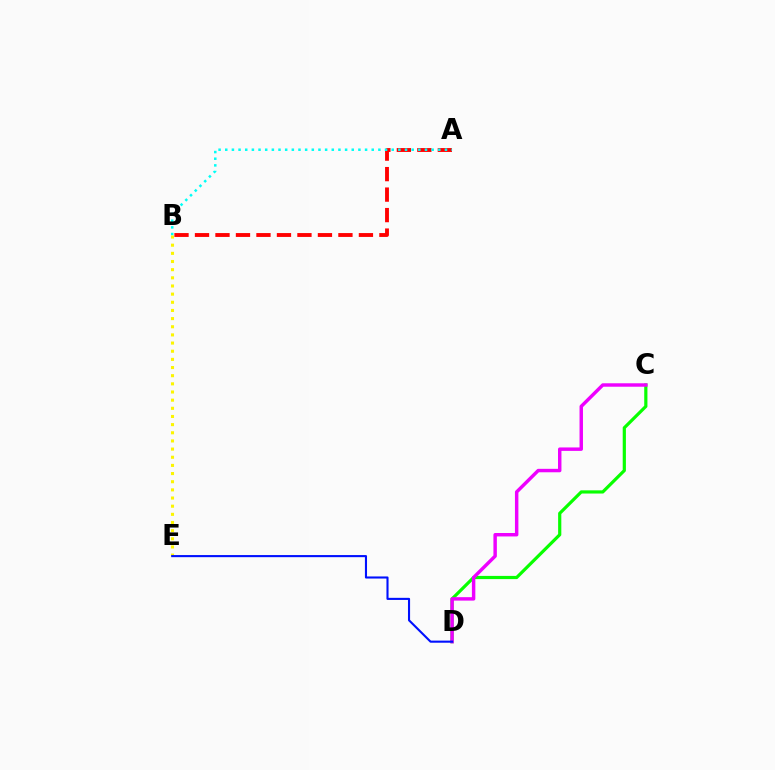{('C', 'D'): [{'color': '#08ff00', 'line_style': 'solid', 'thickness': 2.3}, {'color': '#ee00ff', 'line_style': 'solid', 'thickness': 2.48}], ('A', 'B'): [{'color': '#ff0000', 'line_style': 'dashed', 'thickness': 2.78}, {'color': '#00fff6', 'line_style': 'dotted', 'thickness': 1.81}], ('B', 'E'): [{'color': '#fcf500', 'line_style': 'dotted', 'thickness': 2.22}], ('D', 'E'): [{'color': '#0010ff', 'line_style': 'solid', 'thickness': 1.52}]}